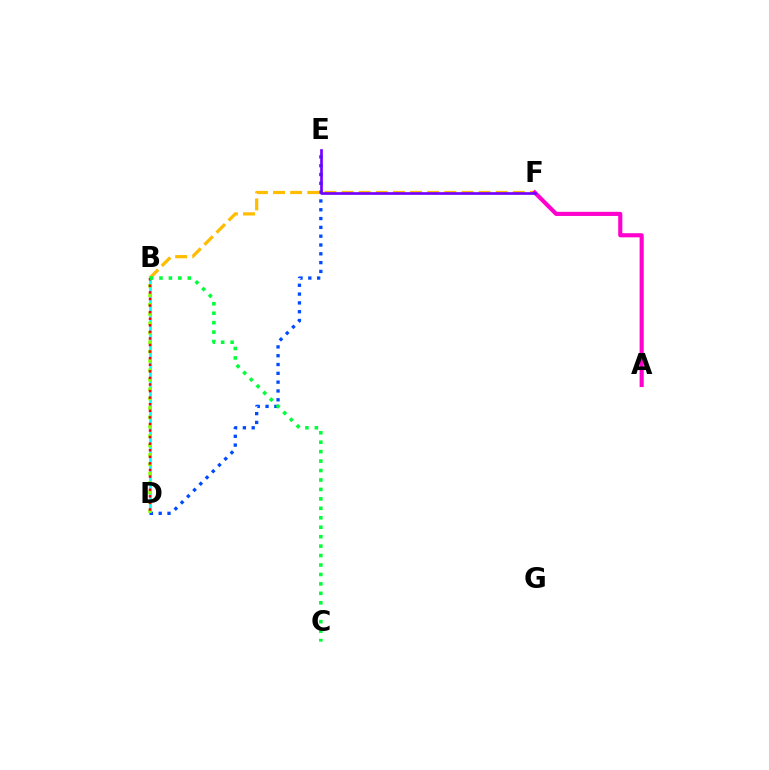{('B', 'D'): [{'color': '#00fff6', 'line_style': 'solid', 'thickness': 1.95}, {'color': '#84ff00', 'line_style': 'dotted', 'thickness': 2.55}, {'color': '#ff0000', 'line_style': 'dotted', 'thickness': 1.79}], ('D', 'E'): [{'color': '#004bff', 'line_style': 'dotted', 'thickness': 2.39}], ('B', 'F'): [{'color': '#ffbd00', 'line_style': 'dashed', 'thickness': 2.33}], ('A', 'F'): [{'color': '#ff00cf', 'line_style': 'solid', 'thickness': 2.97}], ('E', 'F'): [{'color': '#7200ff', 'line_style': 'solid', 'thickness': 1.92}], ('B', 'C'): [{'color': '#00ff39', 'line_style': 'dotted', 'thickness': 2.57}]}